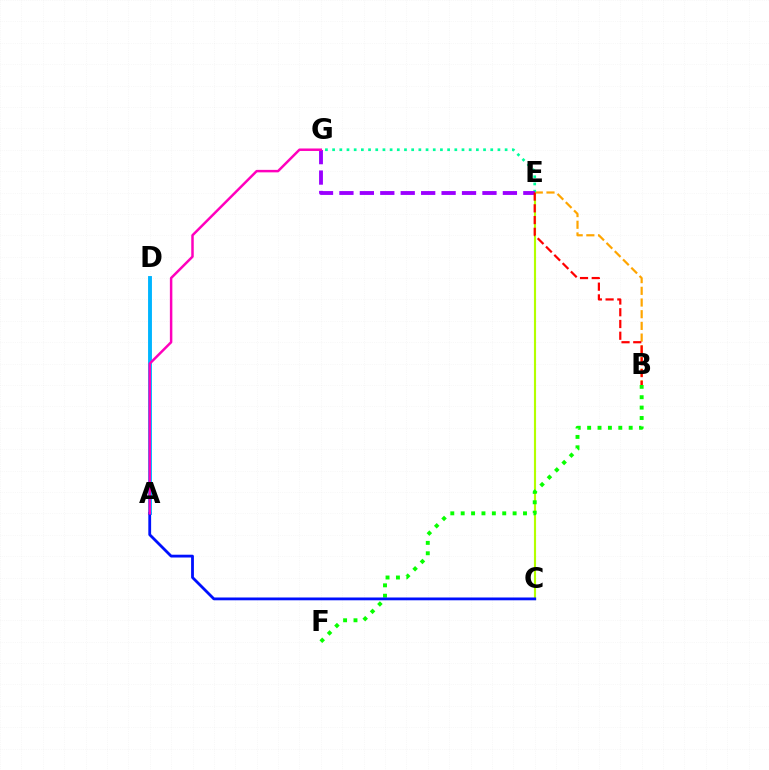{('B', 'E'): [{'color': '#ffa500', 'line_style': 'dashed', 'thickness': 1.59}, {'color': '#ff0000', 'line_style': 'dashed', 'thickness': 1.6}], ('C', 'E'): [{'color': '#b3ff00', 'line_style': 'solid', 'thickness': 1.54}], ('B', 'F'): [{'color': '#08ff00', 'line_style': 'dotted', 'thickness': 2.82}], ('A', 'D'): [{'color': '#00b5ff', 'line_style': 'solid', 'thickness': 2.8}], ('E', 'G'): [{'color': '#00ff9d', 'line_style': 'dotted', 'thickness': 1.95}, {'color': '#9b00ff', 'line_style': 'dashed', 'thickness': 2.78}], ('A', 'C'): [{'color': '#0010ff', 'line_style': 'solid', 'thickness': 2.02}], ('A', 'G'): [{'color': '#ff00bd', 'line_style': 'solid', 'thickness': 1.79}]}